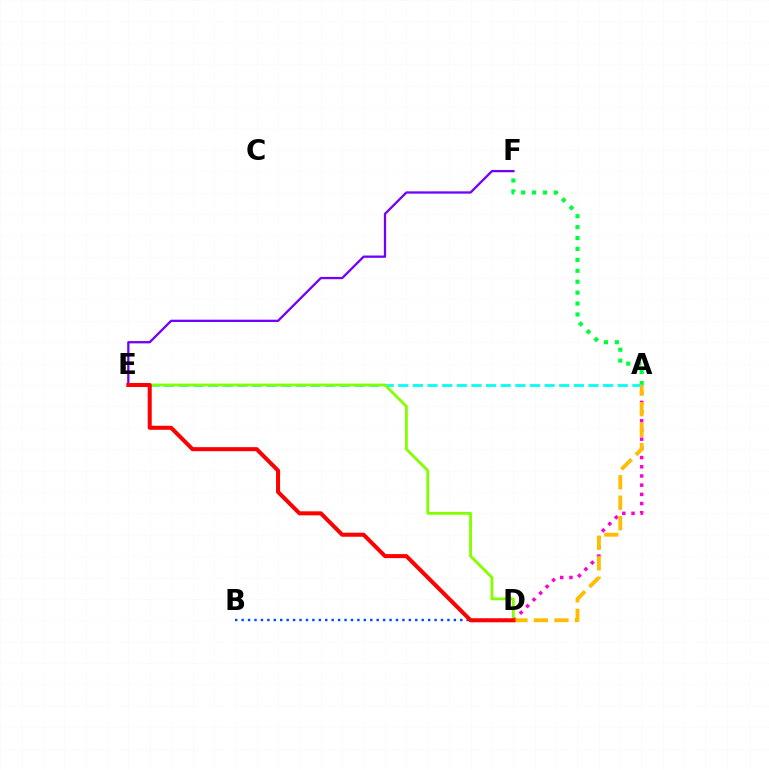{('A', 'D'): [{'color': '#ff00cf', 'line_style': 'dotted', 'thickness': 2.5}, {'color': '#ffbd00', 'line_style': 'dashed', 'thickness': 2.78}], ('A', 'F'): [{'color': '#00ff39', 'line_style': 'dotted', 'thickness': 2.97}], ('A', 'E'): [{'color': '#00fff6', 'line_style': 'dashed', 'thickness': 1.99}], ('E', 'F'): [{'color': '#7200ff', 'line_style': 'solid', 'thickness': 1.65}], ('D', 'E'): [{'color': '#84ff00', 'line_style': 'solid', 'thickness': 2.05}, {'color': '#ff0000', 'line_style': 'solid', 'thickness': 2.9}], ('B', 'D'): [{'color': '#004bff', 'line_style': 'dotted', 'thickness': 1.75}]}